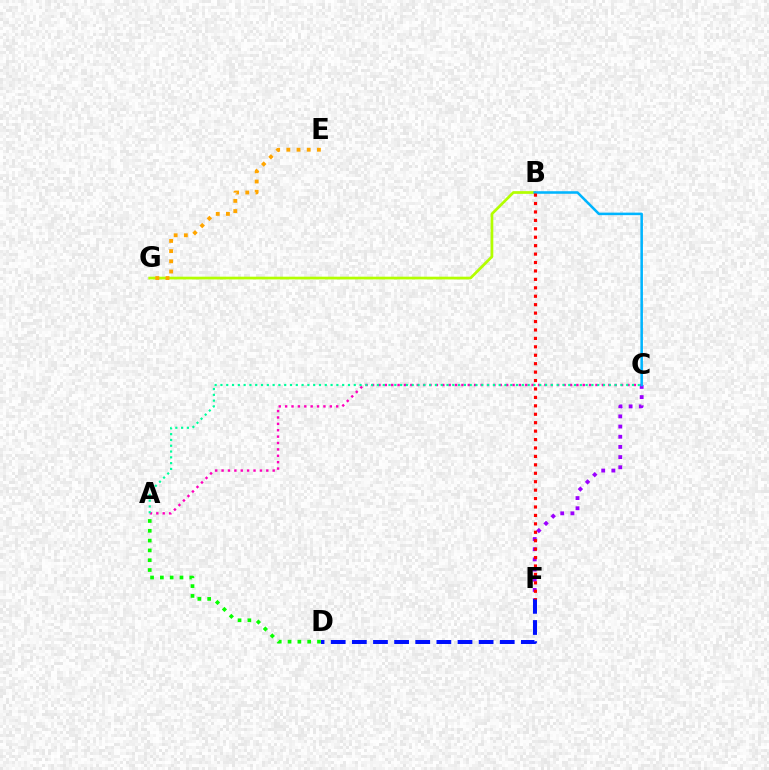{('B', 'G'): [{'color': '#b3ff00', 'line_style': 'solid', 'thickness': 1.96}], ('A', 'C'): [{'color': '#ff00bd', 'line_style': 'dotted', 'thickness': 1.73}, {'color': '#00ff9d', 'line_style': 'dotted', 'thickness': 1.57}], ('A', 'D'): [{'color': '#08ff00', 'line_style': 'dotted', 'thickness': 2.67}], ('D', 'F'): [{'color': '#0010ff', 'line_style': 'dashed', 'thickness': 2.87}], ('E', 'G'): [{'color': '#ffa500', 'line_style': 'dotted', 'thickness': 2.77}], ('C', 'F'): [{'color': '#9b00ff', 'line_style': 'dotted', 'thickness': 2.76}], ('B', 'C'): [{'color': '#00b5ff', 'line_style': 'solid', 'thickness': 1.83}], ('B', 'F'): [{'color': '#ff0000', 'line_style': 'dotted', 'thickness': 2.29}]}